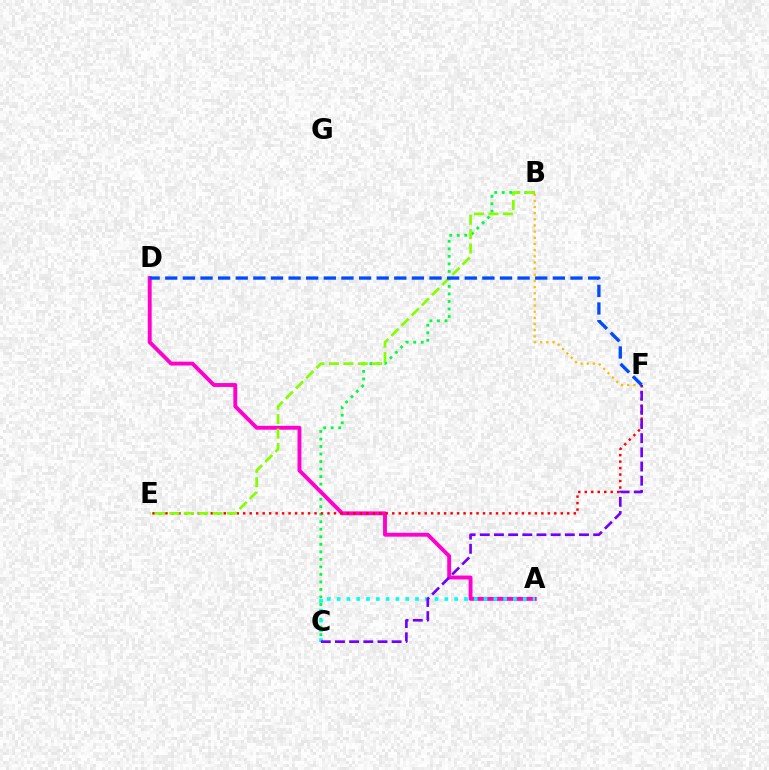{('B', 'C'): [{'color': '#00ff39', 'line_style': 'dotted', 'thickness': 2.04}], ('A', 'D'): [{'color': '#ff00cf', 'line_style': 'solid', 'thickness': 2.8}], ('A', 'C'): [{'color': '#00fff6', 'line_style': 'dotted', 'thickness': 2.66}], ('E', 'F'): [{'color': '#ff0000', 'line_style': 'dotted', 'thickness': 1.76}], ('B', 'E'): [{'color': '#84ff00', 'line_style': 'dashed', 'thickness': 1.96}], ('B', 'F'): [{'color': '#ffbd00', 'line_style': 'dotted', 'thickness': 1.67}], ('C', 'F'): [{'color': '#7200ff', 'line_style': 'dashed', 'thickness': 1.92}], ('D', 'F'): [{'color': '#004bff', 'line_style': 'dashed', 'thickness': 2.39}]}